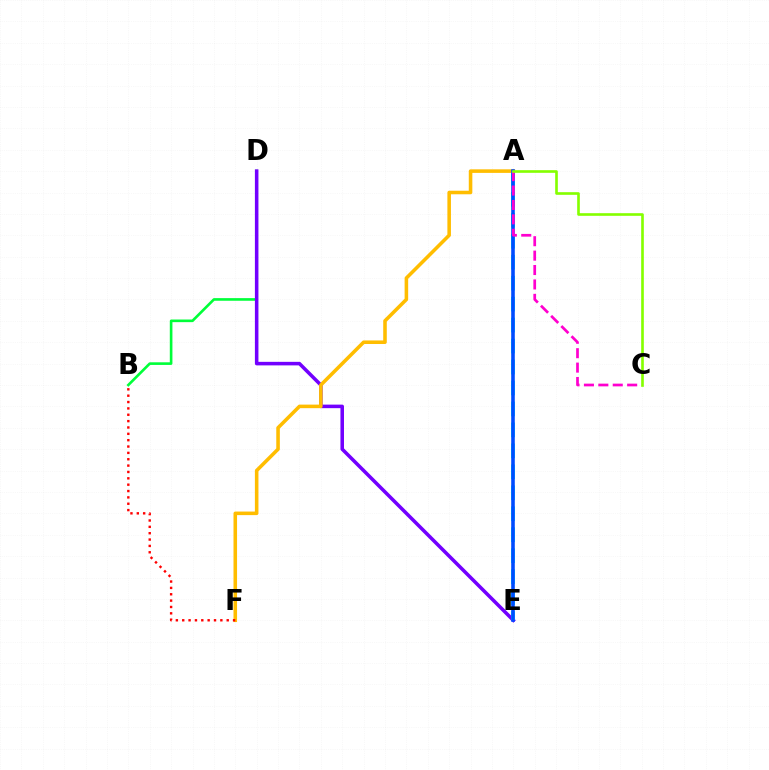{('B', 'D'): [{'color': '#00ff39', 'line_style': 'solid', 'thickness': 1.89}], ('D', 'E'): [{'color': '#7200ff', 'line_style': 'solid', 'thickness': 2.55}], ('A', 'E'): [{'color': '#00fff6', 'line_style': 'dashed', 'thickness': 2.85}, {'color': '#004bff', 'line_style': 'solid', 'thickness': 2.58}], ('A', 'F'): [{'color': '#ffbd00', 'line_style': 'solid', 'thickness': 2.56}], ('A', 'C'): [{'color': '#ff00cf', 'line_style': 'dashed', 'thickness': 1.96}, {'color': '#84ff00', 'line_style': 'solid', 'thickness': 1.9}], ('B', 'F'): [{'color': '#ff0000', 'line_style': 'dotted', 'thickness': 1.73}]}